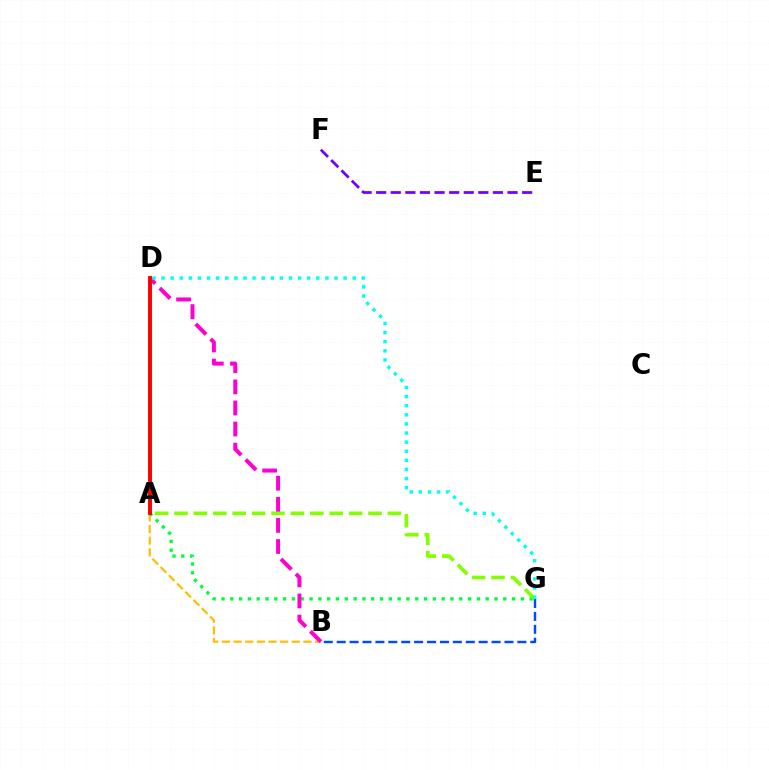{('A', 'B'): [{'color': '#ffbd00', 'line_style': 'dashed', 'thickness': 1.58}], ('B', 'G'): [{'color': '#004bff', 'line_style': 'dashed', 'thickness': 1.75}], ('A', 'G'): [{'color': '#00ff39', 'line_style': 'dotted', 'thickness': 2.39}, {'color': '#84ff00', 'line_style': 'dashed', 'thickness': 2.64}], ('B', 'D'): [{'color': '#ff00cf', 'line_style': 'dashed', 'thickness': 2.87}], ('A', 'D'): [{'color': '#ff0000', 'line_style': 'solid', 'thickness': 2.84}], ('E', 'F'): [{'color': '#7200ff', 'line_style': 'dashed', 'thickness': 1.98}], ('D', 'G'): [{'color': '#00fff6', 'line_style': 'dotted', 'thickness': 2.47}]}